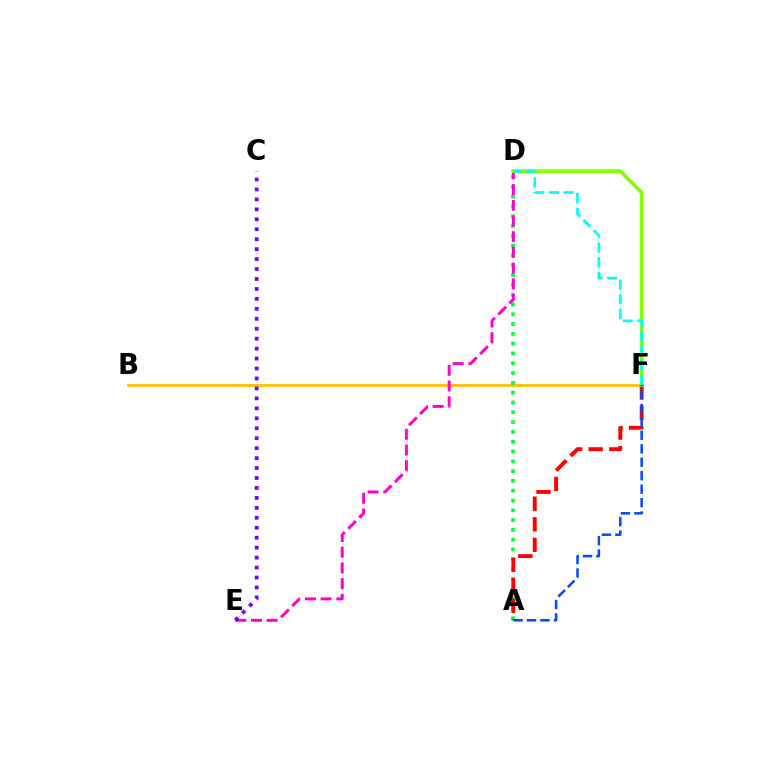{('B', 'F'): [{'color': '#ffbd00', 'line_style': 'solid', 'thickness': 2.0}], ('A', 'D'): [{'color': '#00ff39', 'line_style': 'dotted', 'thickness': 2.66}], ('D', 'E'): [{'color': '#ff00cf', 'line_style': 'dashed', 'thickness': 2.13}], ('A', 'F'): [{'color': '#ff0000', 'line_style': 'dashed', 'thickness': 2.8}, {'color': '#004bff', 'line_style': 'dashed', 'thickness': 1.83}], ('C', 'E'): [{'color': '#7200ff', 'line_style': 'dotted', 'thickness': 2.7}], ('D', 'F'): [{'color': '#84ff00', 'line_style': 'solid', 'thickness': 2.67}, {'color': '#00fff6', 'line_style': 'dashed', 'thickness': 1.98}]}